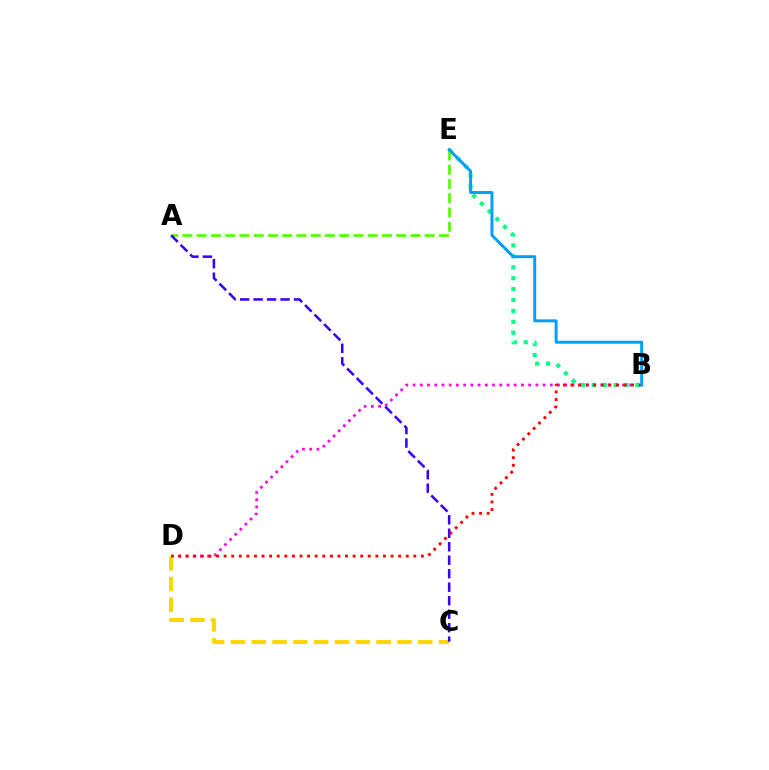{('B', 'D'): [{'color': '#ff00ed', 'line_style': 'dotted', 'thickness': 1.96}, {'color': '#ff0000', 'line_style': 'dotted', 'thickness': 2.06}], ('C', 'D'): [{'color': '#ffd500', 'line_style': 'dashed', 'thickness': 2.83}], ('B', 'E'): [{'color': '#00ff86', 'line_style': 'dotted', 'thickness': 2.97}, {'color': '#009eff', 'line_style': 'solid', 'thickness': 2.12}], ('A', 'E'): [{'color': '#4fff00', 'line_style': 'dashed', 'thickness': 1.94}], ('A', 'C'): [{'color': '#3700ff', 'line_style': 'dashed', 'thickness': 1.83}]}